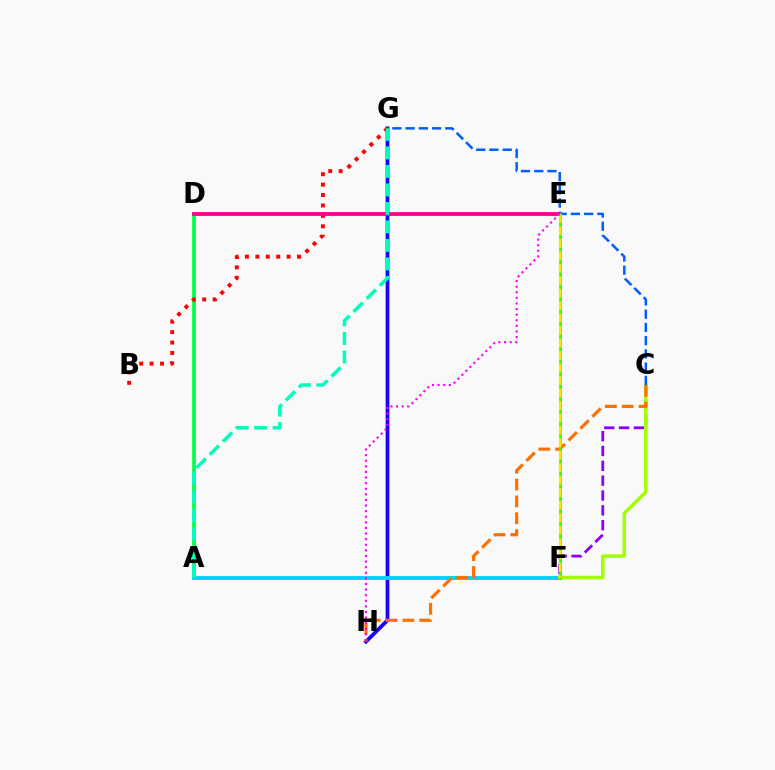{('G', 'H'): [{'color': '#1900ff', 'line_style': 'solid', 'thickness': 2.68}], ('C', 'F'): [{'color': '#8a00ff', 'line_style': 'dashed', 'thickness': 2.02}, {'color': '#a2ff00', 'line_style': 'solid', 'thickness': 2.51}], ('A', 'D'): [{'color': '#00ff45', 'line_style': 'solid', 'thickness': 2.68}], ('A', 'F'): [{'color': '#00d3ff', 'line_style': 'solid', 'thickness': 2.79}], ('B', 'G'): [{'color': '#ff0000', 'line_style': 'dotted', 'thickness': 2.83}], ('D', 'E'): [{'color': '#ff0088', 'line_style': 'solid', 'thickness': 2.74}], ('C', 'G'): [{'color': '#005dff', 'line_style': 'dashed', 'thickness': 1.8}], ('C', 'H'): [{'color': '#ff7000', 'line_style': 'dashed', 'thickness': 2.29}], ('A', 'G'): [{'color': '#00ffbb', 'line_style': 'dashed', 'thickness': 2.51}], ('E', 'F'): [{'color': '#31ff00', 'line_style': 'solid', 'thickness': 1.98}, {'color': '#ffe600', 'line_style': 'dashed', 'thickness': 1.69}], ('E', 'H'): [{'color': '#fa00f9', 'line_style': 'dotted', 'thickness': 1.52}]}